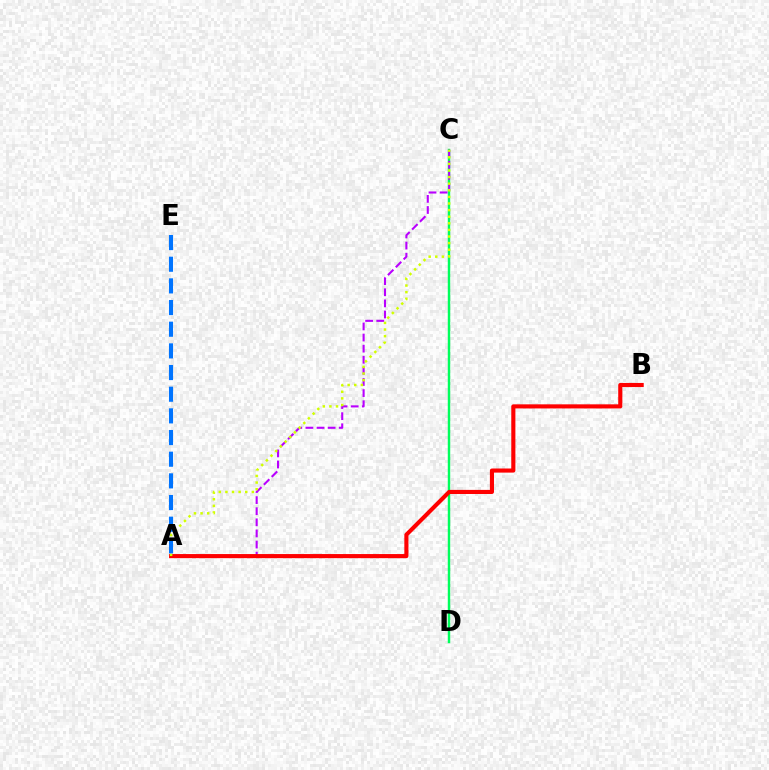{('C', 'D'): [{'color': '#00ff5c', 'line_style': 'solid', 'thickness': 1.76}], ('A', 'C'): [{'color': '#b900ff', 'line_style': 'dashed', 'thickness': 1.51}, {'color': '#d1ff00', 'line_style': 'dotted', 'thickness': 1.79}], ('A', 'B'): [{'color': '#ff0000', 'line_style': 'solid', 'thickness': 2.96}], ('A', 'E'): [{'color': '#0074ff', 'line_style': 'dashed', 'thickness': 2.94}]}